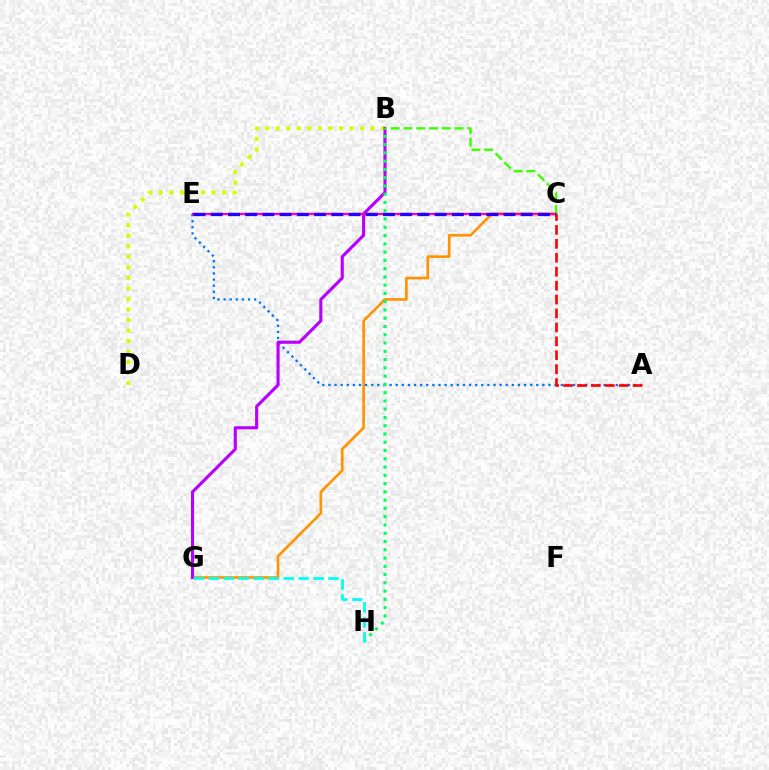{('C', 'G'): [{'color': '#ff9400', 'line_style': 'solid', 'thickness': 1.92}], ('A', 'E'): [{'color': '#0074ff', 'line_style': 'dotted', 'thickness': 1.66}], ('B', 'D'): [{'color': '#d1ff00', 'line_style': 'dotted', 'thickness': 2.86}], ('B', 'G'): [{'color': '#b900ff', 'line_style': 'solid', 'thickness': 2.24}], ('B', 'H'): [{'color': '#00ff5c', 'line_style': 'dotted', 'thickness': 2.25}], ('C', 'E'): [{'color': '#ff00ac', 'line_style': 'solid', 'thickness': 1.66}, {'color': '#2500ff', 'line_style': 'dashed', 'thickness': 2.34}], ('B', 'C'): [{'color': '#3dff00', 'line_style': 'dashed', 'thickness': 1.73}], ('G', 'H'): [{'color': '#00fff6', 'line_style': 'dashed', 'thickness': 2.03}], ('A', 'C'): [{'color': '#ff0000', 'line_style': 'dashed', 'thickness': 1.89}]}